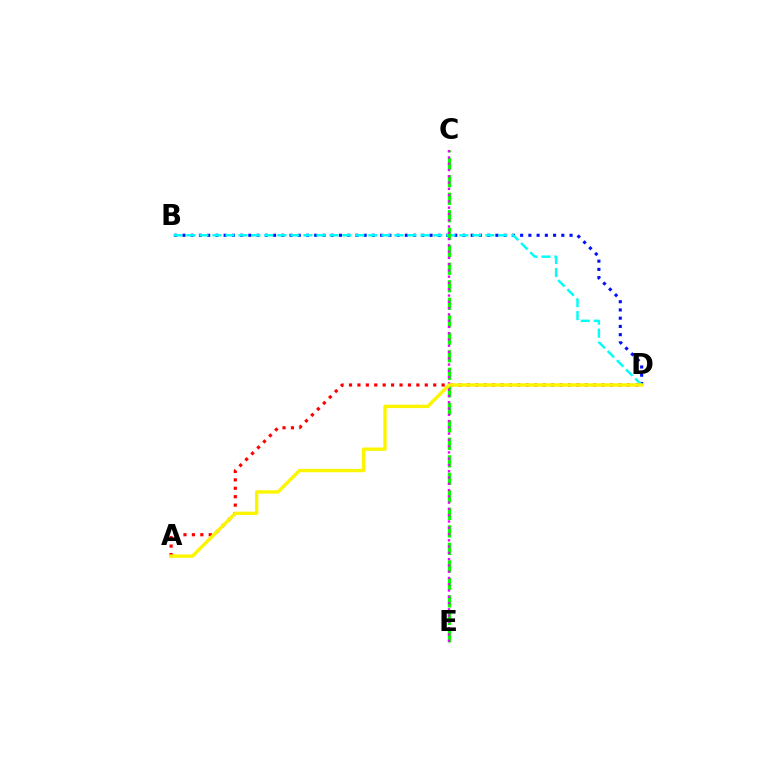{('B', 'D'): [{'color': '#0010ff', 'line_style': 'dotted', 'thickness': 2.24}, {'color': '#00fff6', 'line_style': 'dashed', 'thickness': 1.77}], ('C', 'E'): [{'color': '#08ff00', 'line_style': 'dashed', 'thickness': 2.38}, {'color': '#ee00ff', 'line_style': 'dotted', 'thickness': 1.71}], ('A', 'D'): [{'color': '#ff0000', 'line_style': 'dotted', 'thickness': 2.29}, {'color': '#fcf500', 'line_style': 'solid', 'thickness': 2.44}]}